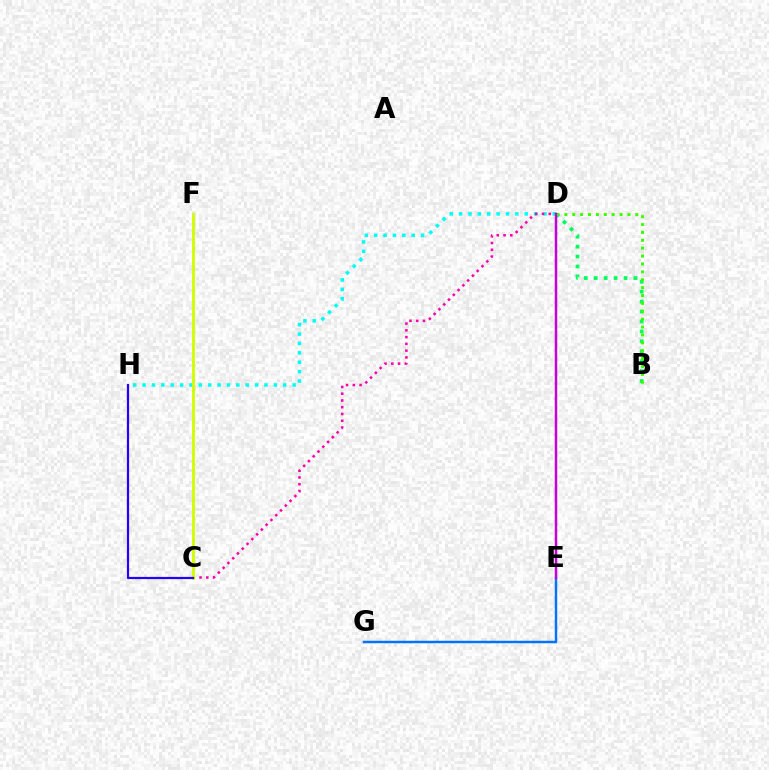{('D', 'H'): [{'color': '#00fff6', 'line_style': 'dotted', 'thickness': 2.55}], ('D', 'E'): [{'color': '#ff9400', 'line_style': 'solid', 'thickness': 1.55}, {'color': '#ff0000', 'line_style': 'solid', 'thickness': 1.63}, {'color': '#b900ff', 'line_style': 'solid', 'thickness': 1.56}], ('E', 'G'): [{'color': '#0074ff', 'line_style': 'solid', 'thickness': 1.77}], ('B', 'D'): [{'color': '#00ff5c', 'line_style': 'dotted', 'thickness': 2.7}, {'color': '#3dff00', 'line_style': 'dotted', 'thickness': 2.14}], ('C', 'D'): [{'color': '#ff00ac', 'line_style': 'dotted', 'thickness': 1.84}], ('C', 'F'): [{'color': '#d1ff00', 'line_style': 'solid', 'thickness': 2.07}], ('C', 'H'): [{'color': '#2500ff', 'line_style': 'solid', 'thickness': 1.59}]}